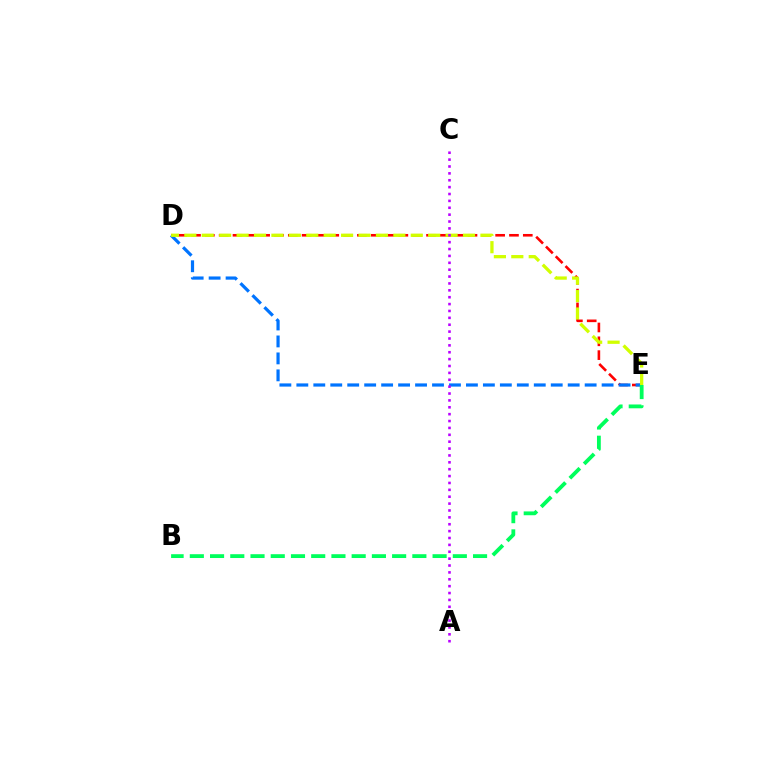{('D', 'E'): [{'color': '#ff0000', 'line_style': 'dashed', 'thickness': 1.88}, {'color': '#0074ff', 'line_style': 'dashed', 'thickness': 2.3}, {'color': '#d1ff00', 'line_style': 'dashed', 'thickness': 2.37}], ('B', 'E'): [{'color': '#00ff5c', 'line_style': 'dashed', 'thickness': 2.75}], ('A', 'C'): [{'color': '#b900ff', 'line_style': 'dotted', 'thickness': 1.87}]}